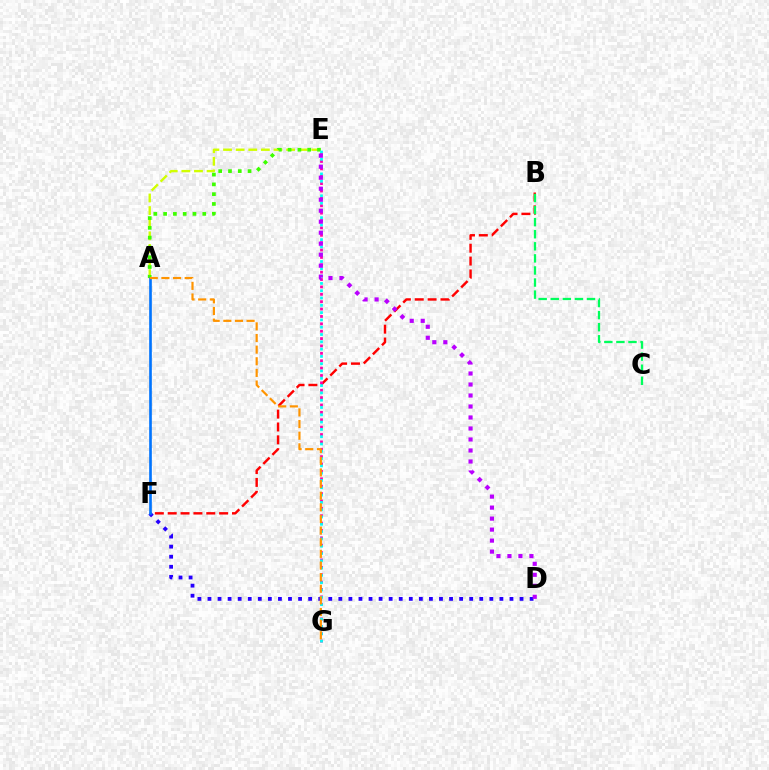{('B', 'F'): [{'color': '#ff0000', 'line_style': 'dashed', 'thickness': 1.75}], ('B', 'C'): [{'color': '#00ff5c', 'line_style': 'dashed', 'thickness': 1.64}], ('E', 'G'): [{'color': '#ff00ac', 'line_style': 'dotted', 'thickness': 2.0}, {'color': '#00fff6', 'line_style': 'dotted', 'thickness': 1.98}], ('A', 'E'): [{'color': '#d1ff00', 'line_style': 'dashed', 'thickness': 1.71}, {'color': '#3dff00', 'line_style': 'dotted', 'thickness': 2.66}], ('D', 'F'): [{'color': '#2500ff', 'line_style': 'dotted', 'thickness': 2.74}], ('A', 'F'): [{'color': '#0074ff', 'line_style': 'solid', 'thickness': 1.91}], ('A', 'G'): [{'color': '#ff9400', 'line_style': 'dashed', 'thickness': 1.58}], ('D', 'E'): [{'color': '#b900ff', 'line_style': 'dotted', 'thickness': 2.99}]}